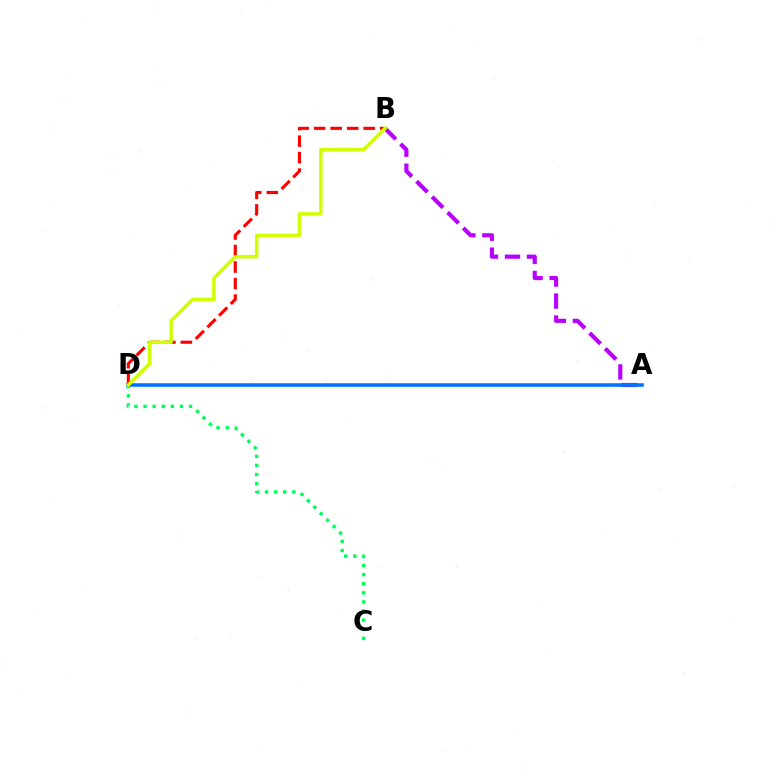{('B', 'D'): [{'color': '#ff0000', 'line_style': 'dashed', 'thickness': 2.24}, {'color': '#d1ff00', 'line_style': 'solid', 'thickness': 2.51}], ('C', 'D'): [{'color': '#00ff5c', 'line_style': 'dotted', 'thickness': 2.47}], ('A', 'B'): [{'color': '#b900ff', 'line_style': 'dashed', 'thickness': 2.99}], ('A', 'D'): [{'color': '#0074ff', 'line_style': 'solid', 'thickness': 2.56}]}